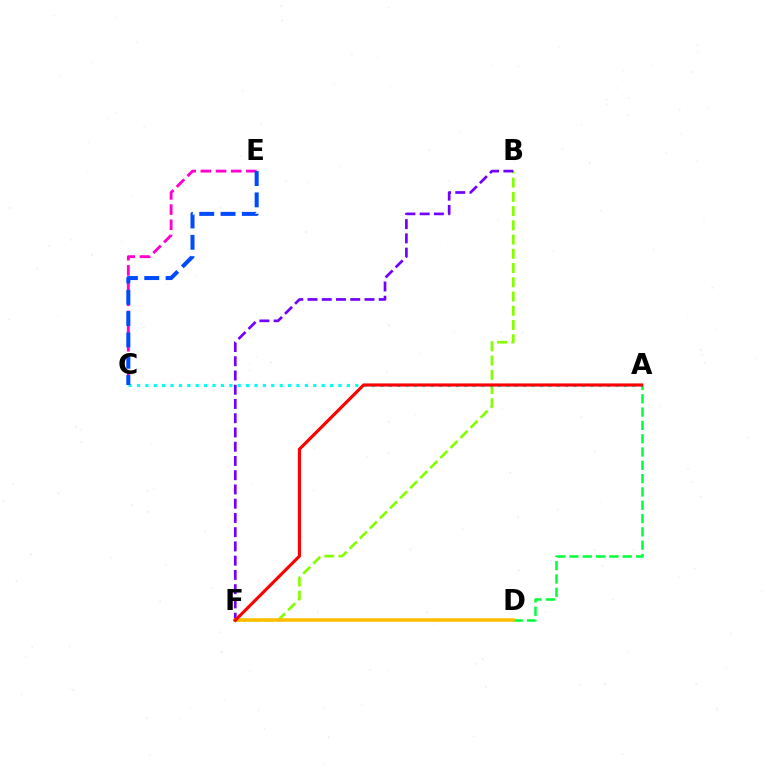{('C', 'E'): [{'color': '#ff00cf', 'line_style': 'dashed', 'thickness': 2.06}, {'color': '#004bff', 'line_style': 'dashed', 'thickness': 2.9}], ('A', 'D'): [{'color': '#00ff39', 'line_style': 'dashed', 'thickness': 1.81}], ('B', 'F'): [{'color': '#84ff00', 'line_style': 'dashed', 'thickness': 1.93}, {'color': '#7200ff', 'line_style': 'dashed', 'thickness': 1.94}], ('A', 'C'): [{'color': '#00fff6', 'line_style': 'dotted', 'thickness': 2.28}], ('D', 'F'): [{'color': '#ffbd00', 'line_style': 'solid', 'thickness': 2.57}], ('A', 'F'): [{'color': '#ff0000', 'line_style': 'solid', 'thickness': 2.26}]}